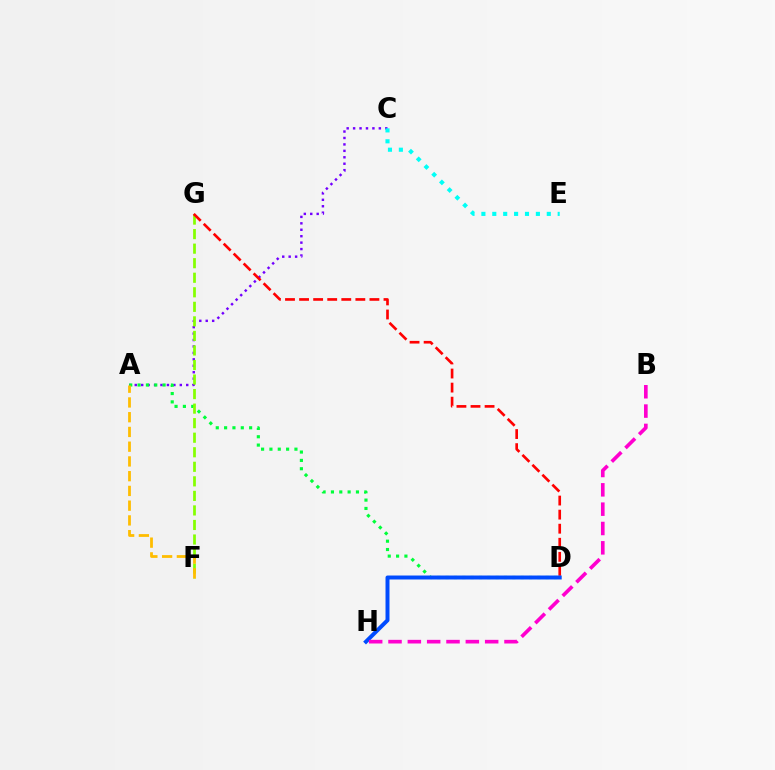{('A', 'C'): [{'color': '#7200ff', 'line_style': 'dotted', 'thickness': 1.75}], ('C', 'E'): [{'color': '#00fff6', 'line_style': 'dotted', 'thickness': 2.96}], ('A', 'D'): [{'color': '#00ff39', 'line_style': 'dotted', 'thickness': 2.27}], ('F', 'G'): [{'color': '#84ff00', 'line_style': 'dashed', 'thickness': 1.98}], ('A', 'F'): [{'color': '#ffbd00', 'line_style': 'dashed', 'thickness': 2.0}], ('D', 'G'): [{'color': '#ff0000', 'line_style': 'dashed', 'thickness': 1.91}], ('D', 'H'): [{'color': '#004bff', 'line_style': 'solid', 'thickness': 2.86}], ('B', 'H'): [{'color': '#ff00cf', 'line_style': 'dashed', 'thickness': 2.63}]}